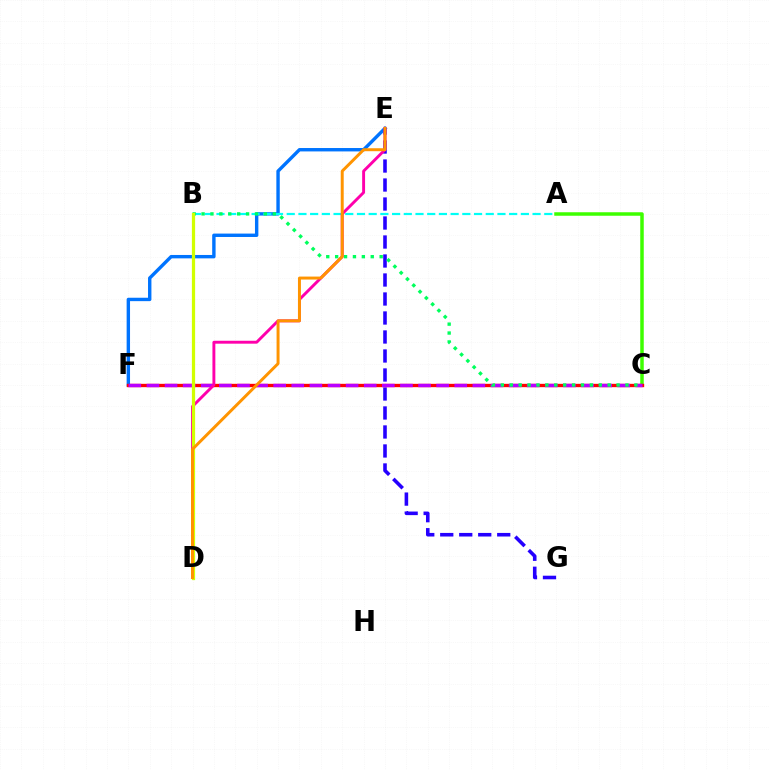{('E', 'F'): [{'color': '#0074ff', 'line_style': 'solid', 'thickness': 2.45}], ('A', 'B'): [{'color': '#00fff6', 'line_style': 'dashed', 'thickness': 1.59}], ('E', 'G'): [{'color': '#2500ff', 'line_style': 'dashed', 'thickness': 2.58}], ('A', 'C'): [{'color': '#3dff00', 'line_style': 'solid', 'thickness': 2.52}], ('C', 'F'): [{'color': '#ff0000', 'line_style': 'solid', 'thickness': 2.41}, {'color': '#b900ff', 'line_style': 'dashed', 'thickness': 2.46}], ('B', 'C'): [{'color': '#00ff5c', 'line_style': 'dotted', 'thickness': 2.42}], ('D', 'E'): [{'color': '#ff00ac', 'line_style': 'solid', 'thickness': 2.1}, {'color': '#ff9400', 'line_style': 'solid', 'thickness': 2.14}], ('B', 'D'): [{'color': '#d1ff00', 'line_style': 'solid', 'thickness': 2.33}]}